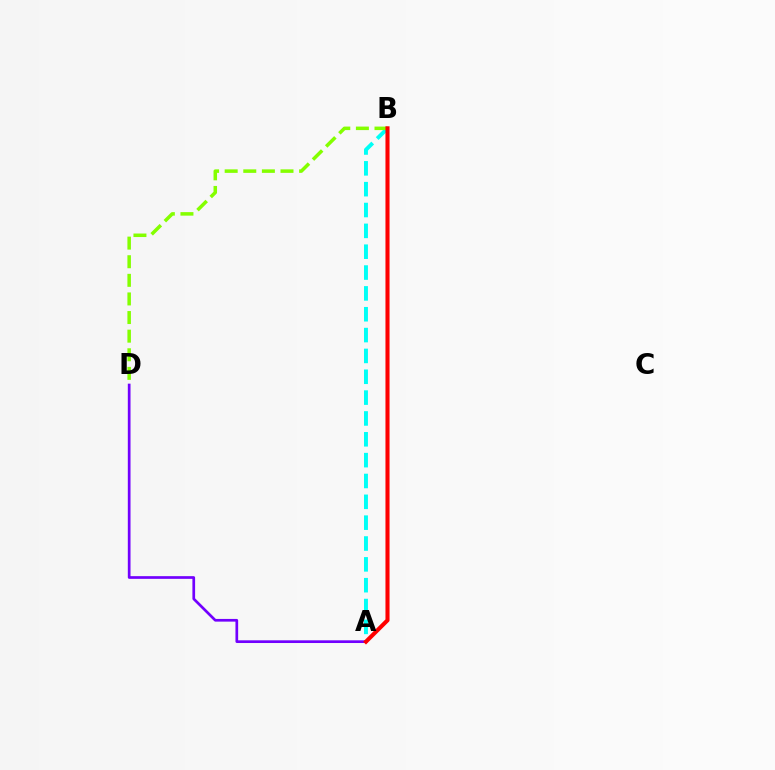{('A', 'B'): [{'color': '#00fff6', 'line_style': 'dashed', 'thickness': 2.83}, {'color': '#ff0000', 'line_style': 'solid', 'thickness': 2.94}], ('B', 'D'): [{'color': '#84ff00', 'line_style': 'dashed', 'thickness': 2.53}], ('A', 'D'): [{'color': '#7200ff', 'line_style': 'solid', 'thickness': 1.94}]}